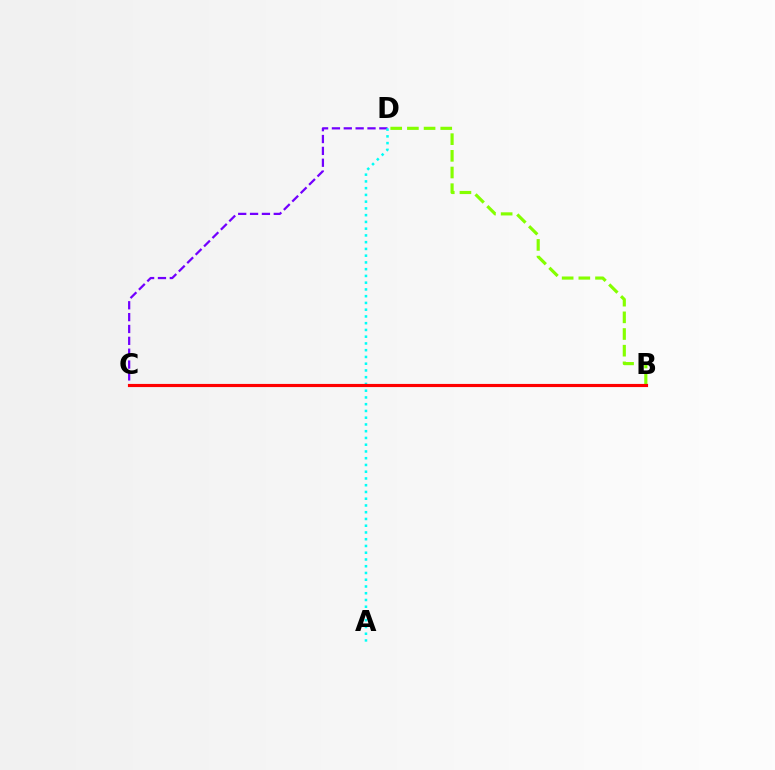{('C', 'D'): [{'color': '#7200ff', 'line_style': 'dashed', 'thickness': 1.61}], ('A', 'D'): [{'color': '#00fff6', 'line_style': 'dotted', 'thickness': 1.83}], ('B', 'D'): [{'color': '#84ff00', 'line_style': 'dashed', 'thickness': 2.27}], ('B', 'C'): [{'color': '#ff0000', 'line_style': 'solid', 'thickness': 2.26}]}